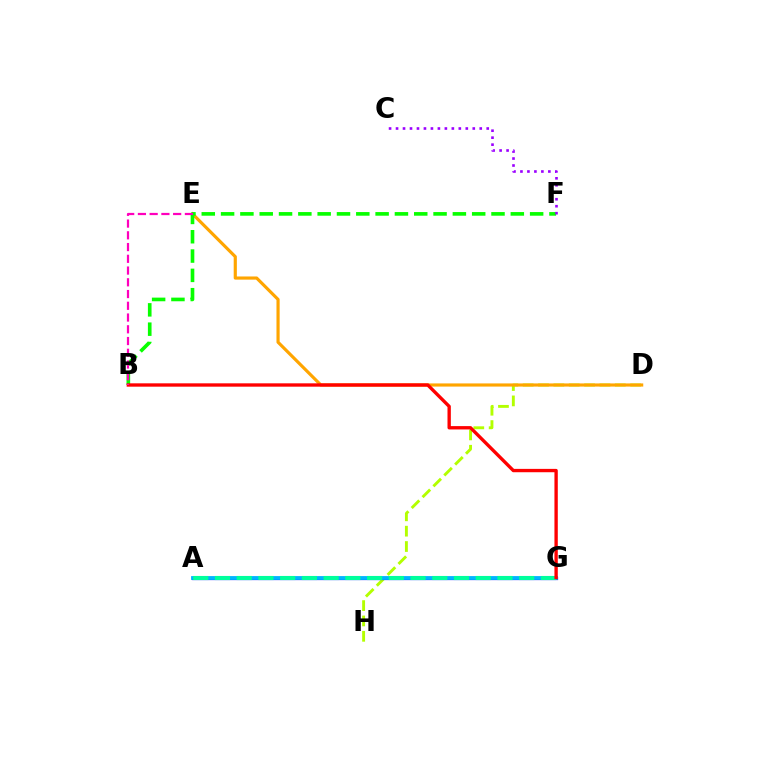{('D', 'H'): [{'color': '#b3ff00', 'line_style': 'dashed', 'thickness': 2.09}], ('A', 'G'): [{'color': '#0010ff', 'line_style': 'solid', 'thickness': 2.32}, {'color': '#00b5ff', 'line_style': 'solid', 'thickness': 2.73}, {'color': '#00ff9d', 'line_style': 'dashed', 'thickness': 2.95}], ('D', 'E'): [{'color': '#ffa500', 'line_style': 'solid', 'thickness': 2.28}], ('B', 'F'): [{'color': '#08ff00', 'line_style': 'dashed', 'thickness': 2.62}], ('C', 'F'): [{'color': '#9b00ff', 'line_style': 'dotted', 'thickness': 1.9}], ('B', 'G'): [{'color': '#ff0000', 'line_style': 'solid', 'thickness': 2.41}], ('B', 'E'): [{'color': '#ff00bd', 'line_style': 'dashed', 'thickness': 1.6}]}